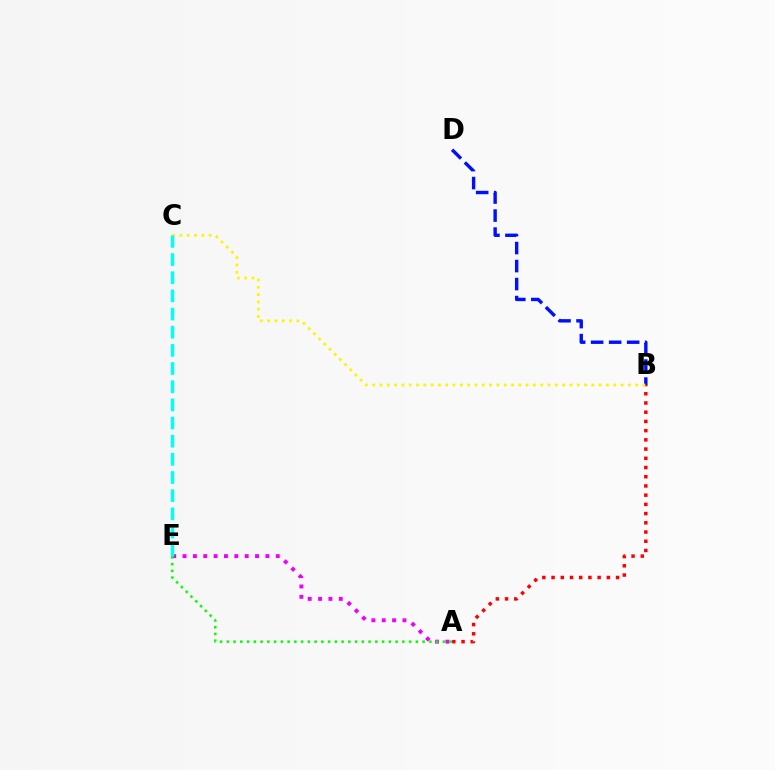{('B', 'D'): [{'color': '#0010ff', 'line_style': 'dashed', 'thickness': 2.45}], ('A', 'E'): [{'color': '#ee00ff', 'line_style': 'dotted', 'thickness': 2.81}, {'color': '#08ff00', 'line_style': 'dotted', 'thickness': 1.83}], ('A', 'B'): [{'color': '#ff0000', 'line_style': 'dotted', 'thickness': 2.5}], ('B', 'C'): [{'color': '#fcf500', 'line_style': 'dotted', 'thickness': 1.98}], ('C', 'E'): [{'color': '#00fff6', 'line_style': 'dashed', 'thickness': 2.47}]}